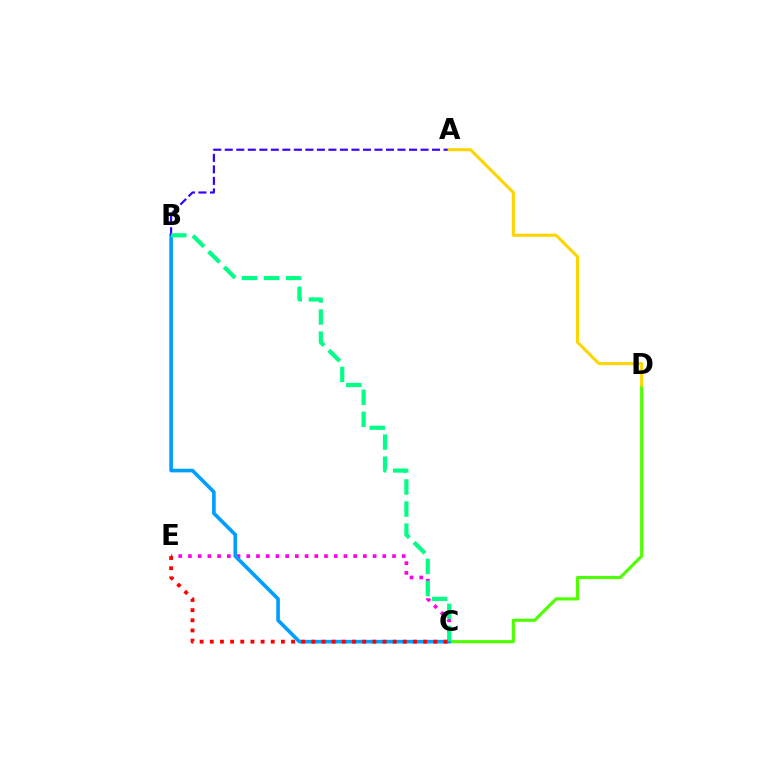{('C', 'D'): [{'color': '#4fff00', 'line_style': 'solid', 'thickness': 2.26}], ('C', 'E'): [{'color': '#ff00ed', 'line_style': 'dotted', 'thickness': 2.64}, {'color': '#ff0000', 'line_style': 'dotted', 'thickness': 2.76}], ('B', 'C'): [{'color': '#009eff', 'line_style': 'solid', 'thickness': 2.61}, {'color': '#00ff86', 'line_style': 'dashed', 'thickness': 3.0}], ('A', 'B'): [{'color': '#3700ff', 'line_style': 'dashed', 'thickness': 1.56}], ('A', 'D'): [{'color': '#ffd500', 'line_style': 'solid', 'thickness': 2.2}]}